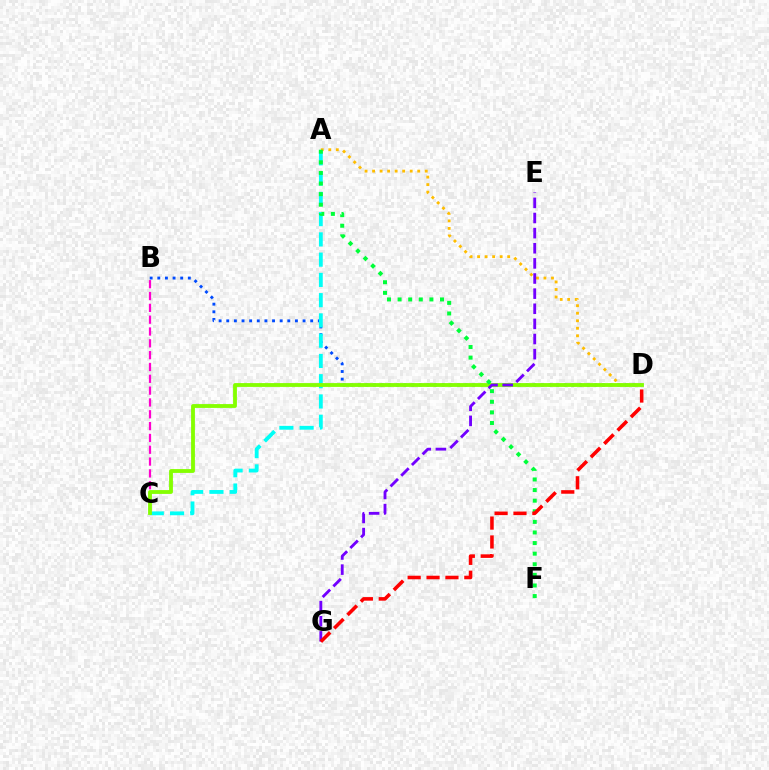{('B', 'D'): [{'color': '#004bff', 'line_style': 'dotted', 'thickness': 2.07}], ('A', 'C'): [{'color': '#00fff6', 'line_style': 'dashed', 'thickness': 2.75}], ('B', 'C'): [{'color': '#ff00cf', 'line_style': 'dashed', 'thickness': 1.61}], ('A', 'D'): [{'color': '#ffbd00', 'line_style': 'dotted', 'thickness': 2.04}], ('C', 'D'): [{'color': '#84ff00', 'line_style': 'solid', 'thickness': 2.75}], ('A', 'F'): [{'color': '#00ff39', 'line_style': 'dotted', 'thickness': 2.88}], ('E', 'G'): [{'color': '#7200ff', 'line_style': 'dashed', 'thickness': 2.05}], ('D', 'G'): [{'color': '#ff0000', 'line_style': 'dashed', 'thickness': 2.57}]}